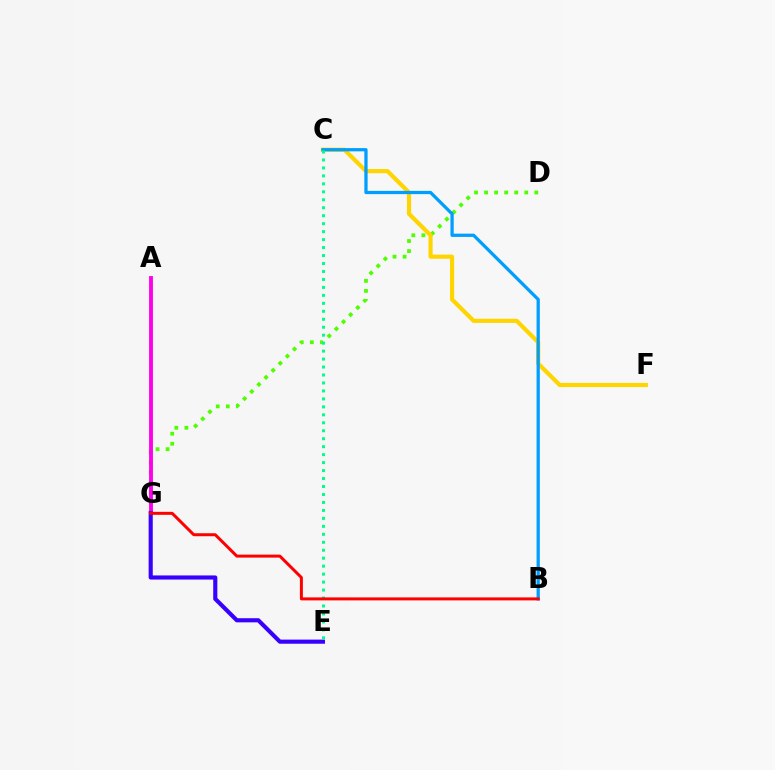{('D', 'G'): [{'color': '#4fff00', 'line_style': 'dotted', 'thickness': 2.73}], ('C', 'F'): [{'color': '#ffd500', 'line_style': 'solid', 'thickness': 2.99}], ('B', 'C'): [{'color': '#009eff', 'line_style': 'solid', 'thickness': 2.34}], ('A', 'G'): [{'color': '#ff00ed', 'line_style': 'solid', 'thickness': 2.79}], ('E', 'G'): [{'color': '#3700ff', 'line_style': 'solid', 'thickness': 2.97}], ('C', 'E'): [{'color': '#00ff86', 'line_style': 'dotted', 'thickness': 2.16}], ('B', 'G'): [{'color': '#ff0000', 'line_style': 'solid', 'thickness': 2.15}]}